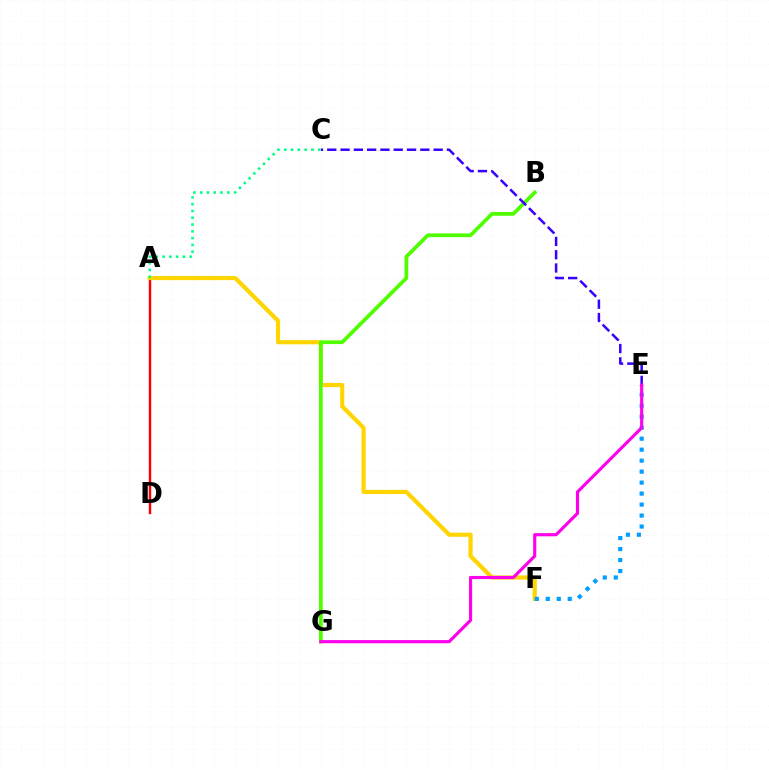{('A', 'D'): [{'color': '#ff0000', 'line_style': 'solid', 'thickness': 1.74}], ('A', 'F'): [{'color': '#ffd500', 'line_style': 'solid', 'thickness': 2.99}], ('E', 'F'): [{'color': '#009eff', 'line_style': 'dotted', 'thickness': 2.98}], ('B', 'G'): [{'color': '#4fff00', 'line_style': 'solid', 'thickness': 2.68}], ('C', 'E'): [{'color': '#3700ff', 'line_style': 'dashed', 'thickness': 1.81}], ('A', 'C'): [{'color': '#00ff86', 'line_style': 'dotted', 'thickness': 1.84}], ('E', 'G'): [{'color': '#ff00ed', 'line_style': 'solid', 'thickness': 2.26}]}